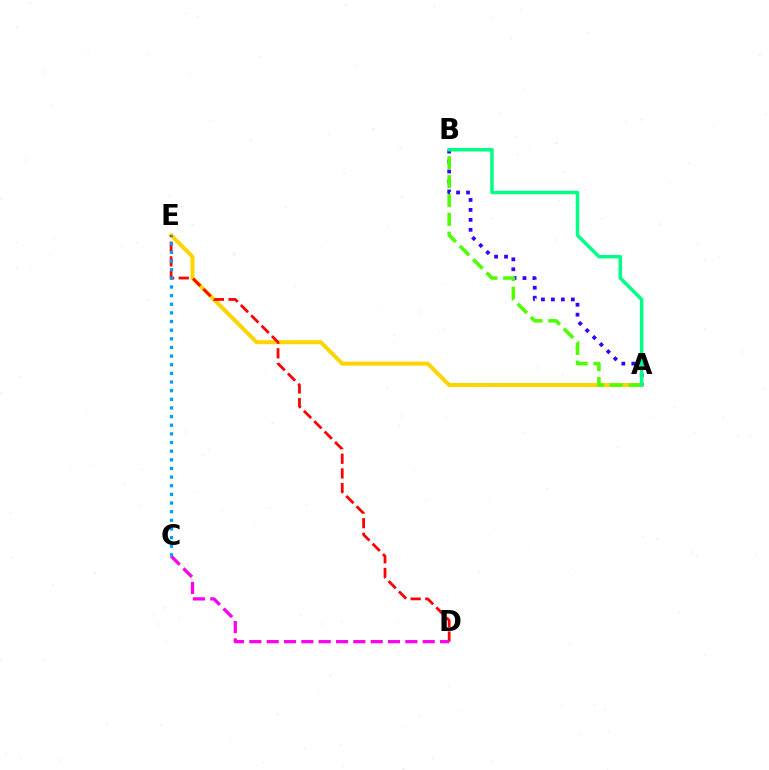{('A', 'E'): [{'color': '#ffd500', 'line_style': 'solid', 'thickness': 2.89}], ('D', 'E'): [{'color': '#ff0000', 'line_style': 'dashed', 'thickness': 1.99}], ('A', 'B'): [{'color': '#3700ff', 'line_style': 'dotted', 'thickness': 2.71}, {'color': '#4fff00', 'line_style': 'dashed', 'thickness': 2.56}, {'color': '#00ff86', 'line_style': 'solid', 'thickness': 2.51}], ('C', 'D'): [{'color': '#ff00ed', 'line_style': 'dashed', 'thickness': 2.36}], ('C', 'E'): [{'color': '#009eff', 'line_style': 'dotted', 'thickness': 2.35}]}